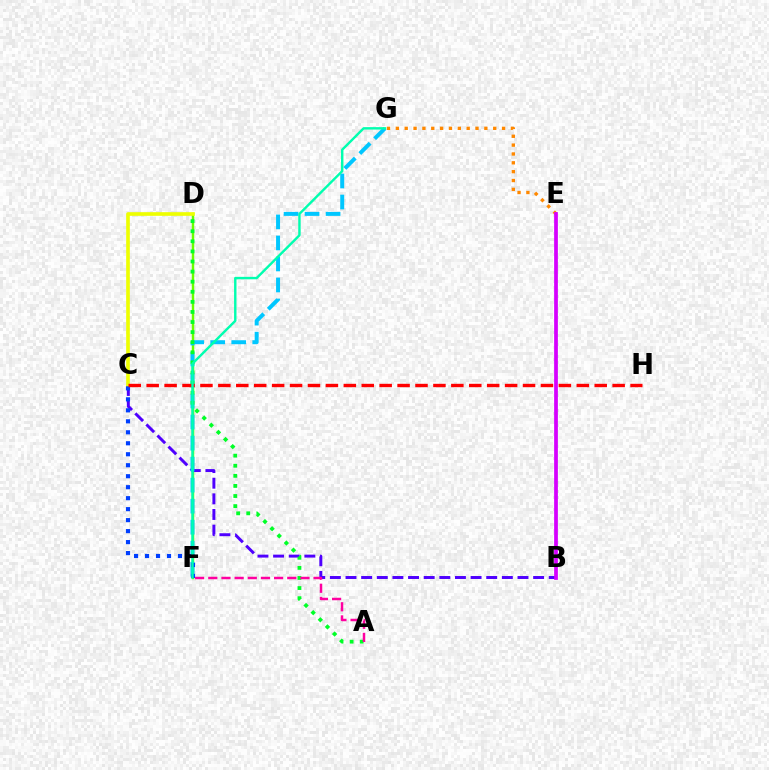{('D', 'F'): [{'color': '#66ff00', 'line_style': 'solid', 'thickness': 1.75}], ('B', 'C'): [{'color': '#4f00ff', 'line_style': 'dashed', 'thickness': 2.12}], ('F', 'G'): [{'color': '#00c7ff', 'line_style': 'dashed', 'thickness': 2.86}, {'color': '#00ffaf', 'line_style': 'solid', 'thickness': 1.74}], ('C', 'D'): [{'color': '#eeff00', 'line_style': 'solid', 'thickness': 2.63}], ('A', 'D'): [{'color': '#00ff27', 'line_style': 'dotted', 'thickness': 2.74}], ('C', 'F'): [{'color': '#003fff', 'line_style': 'dotted', 'thickness': 2.98}], ('A', 'F'): [{'color': '#ff00a0', 'line_style': 'dashed', 'thickness': 1.79}], ('C', 'H'): [{'color': '#ff0000', 'line_style': 'dashed', 'thickness': 2.43}], ('E', 'G'): [{'color': '#ff8800', 'line_style': 'dotted', 'thickness': 2.4}], ('B', 'E'): [{'color': '#d600ff', 'line_style': 'solid', 'thickness': 2.69}]}